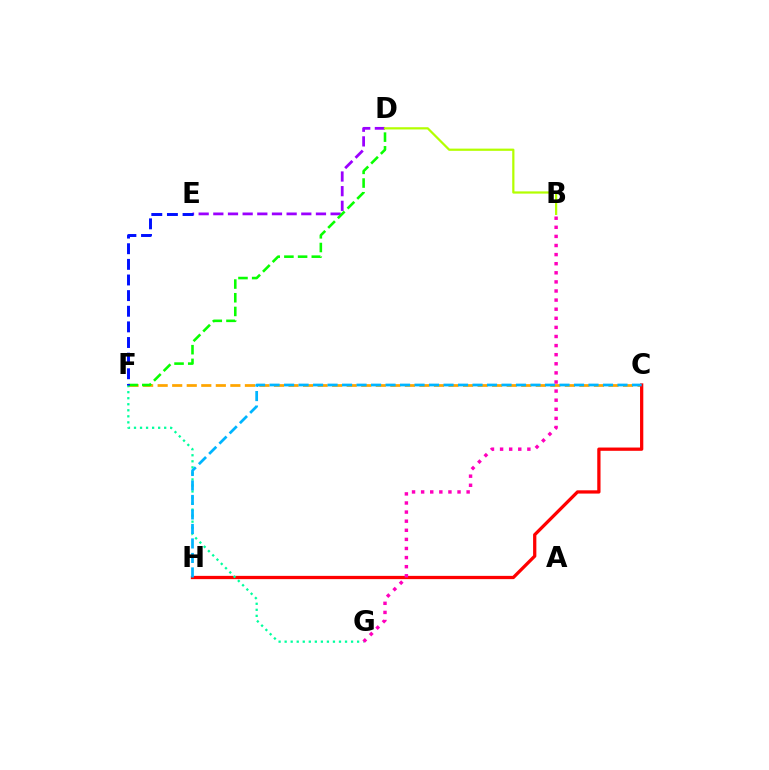{('D', 'E'): [{'color': '#9b00ff', 'line_style': 'dashed', 'thickness': 1.99}], ('C', 'F'): [{'color': '#ffa500', 'line_style': 'dashed', 'thickness': 1.98}], ('C', 'H'): [{'color': '#ff0000', 'line_style': 'solid', 'thickness': 2.35}, {'color': '#00b5ff', 'line_style': 'dashed', 'thickness': 1.97}], ('F', 'G'): [{'color': '#00ff9d', 'line_style': 'dotted', 'thickness': 1.64}], ('D', 'F'): [{'color': '#08ff00', 'line_style': 'dashed', 'thickness': 1.86}], ('B', 'G'): [{'color': '#ff00bd', 'line_style': 'dotted', 'thickness': 2.47}], ('B', 'D'): [{'color': '#b3ff00', 'line_style': 'solid', 'thickness': 1.6}], ('E', 'F'): [{'color': '#0010ff', 'line_style': 'dashed', 'thickness': 2.12}]}